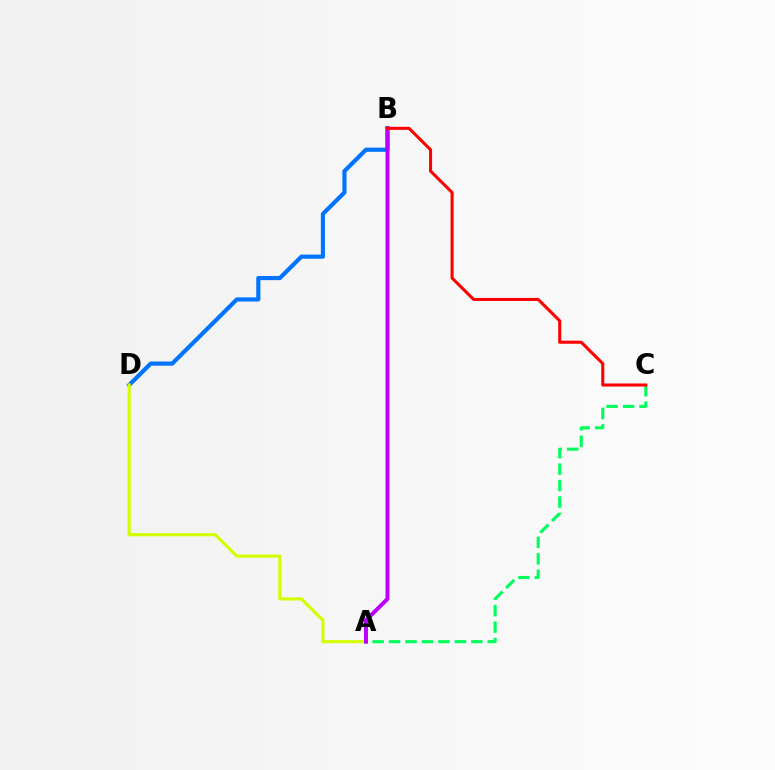{('A', 'C'): [{'color': '#00ff5c', 'line_style': 'dashed', 'thickness': 2.23}], ('B', 'D'): [{'color': '#0074ff', 'line_style': 'solid', 'thickness': 2.99}], ('A', 'D'): [{'color': '#d1ff00', 'line_style': 'solid', 'thickness': 2.27}], ('A', 'B'): [{'color': '#b900ff', 'line_style': 'solid', 'thickness': 2.85}], ('B', 'C'): [{'color': '#ff0000', 'line_style': 'solid', 'thickness': 2.2}]}